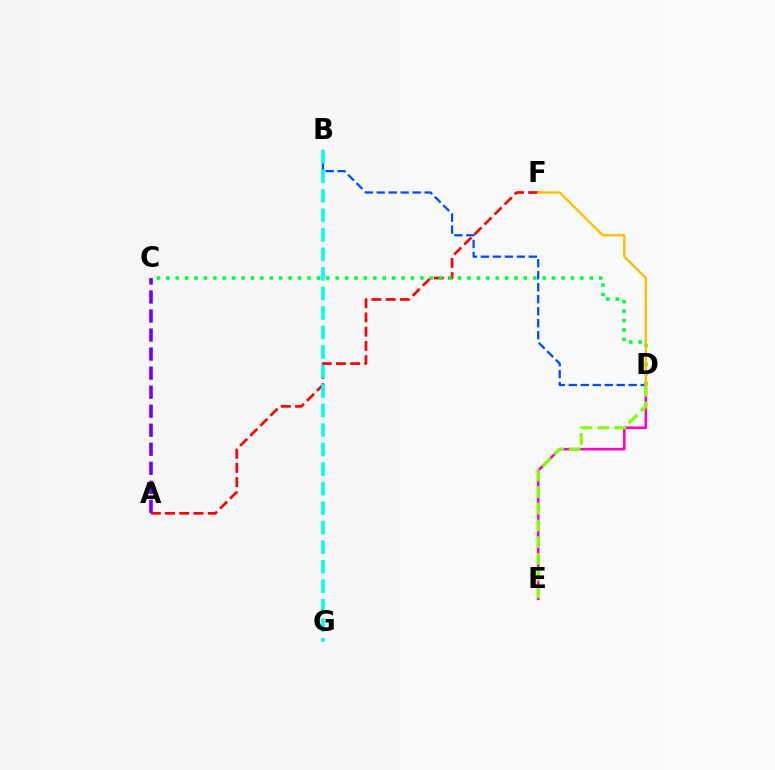{('B', 'D'): [{'color': '#004bff', 'line_style': 'dashed', 'thickness': 1.63}], ('A', 'F'): [{'color': '#ff0000', 'line_style': 'dashed', 'thickness': 1.93}], ('D', 'E'): [{'color': '#ff00cf', 'line_style': 'solid', 'thickness': 1.87}, {'color': '#84ff00', 'line_style': 'dashed', 'thickness': 2.27}], ('C', 'D'): [{'color': '#00ff39', 'line_style': 'dotted', 'thickness': 2.56}], ('A', 'C'): [{'color': '#7200ff', 'line_style': 'dashed', 'thickness': 2.59}], ('B', 'G'): [{'color': '#00fff6', 'line_style': 'dashed', 'thickness': 2.65}], ('D', 'F'): [{'color': '#ffbd00', 'line_style': 'solid', 'thickness': 1.69}]}